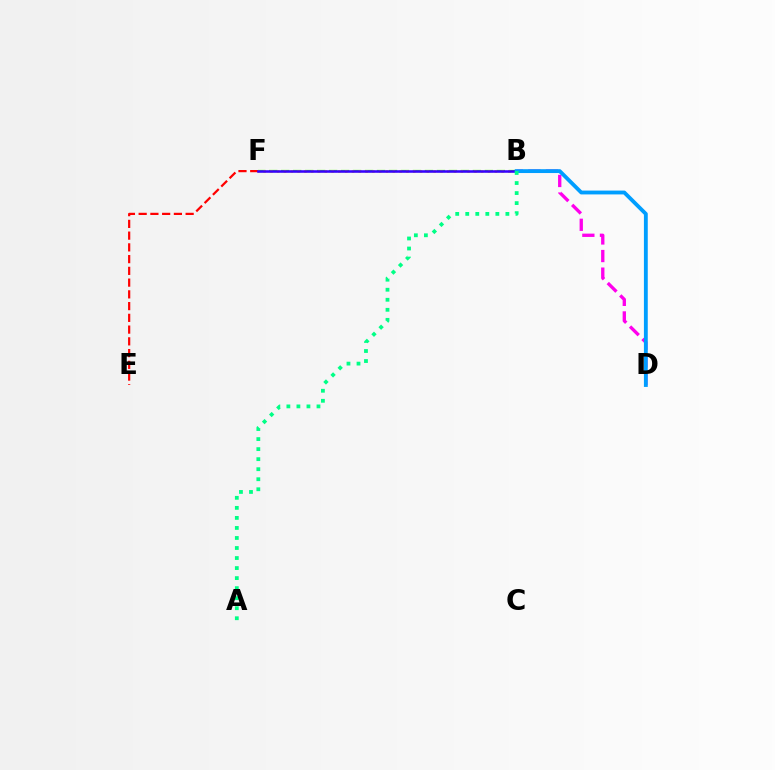{('E', 'F'): [{'color': '#ff0000', 'line_style': 'dashed', 'thickness': 1.6}], ('B', 'F'): [{'color': '#4fff00', 'line_style': 'dashed', 'thickness': 1.63}, {'color': '#ffd500', 'line_style': 'dotted', 'thickness': 1.85}, {'color': '#3700ff', 'line_style': 'solid', 'thickness': 1.84}], ('B', 'D'): [{'color': '#ff00ed', 'line_style': 'dashed', 'thickness': 2.39}, {'color': '#009eff', 'line_style': 'solid', 'thickness': 2.77}], ('A', 'B'): [{'color': '#00ff86', 'line_style': 'dotted', 'thickness': 2.73}]}